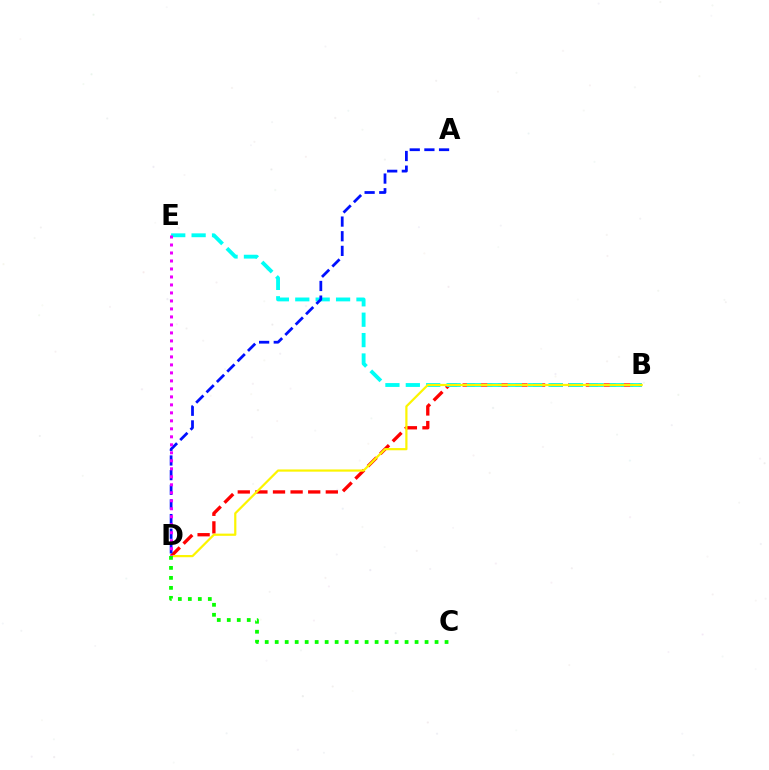{('B', 'D'): [{'color': '#ff0000', 'line_style': 'dashed', 'thickness': 2.39}, {'color': '#fcf500', 'line_style': 'solid', 'thickness': 1.59}], ('B', 'E'): [{'color': '#00fff6', 'line_style': 'dashed', 'thickness': 2.77}], ('A', 'D'): [{'color': '#0010ff', 'line_style': 'dashed', 'thickness': 1.99}], ('D', 'E'): [{'color': '#ee00ff', 'line_style': 'dotted', 'thickness': 2.17}], ('C', 'D'): [{'color': '#08ff00', 'line_style': 'dotted', 'thickness': 2.71}]}